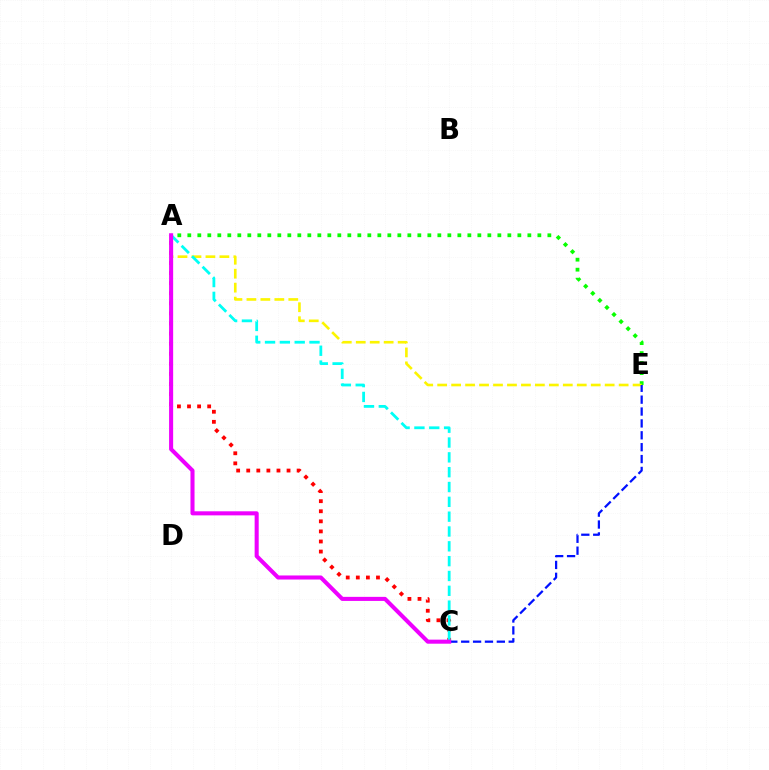{('A', 'C'): [{'color': '#ff0000', 'line_style': 'dotted', 'thickness': 2.74}, {'color': '#00fff6', 'line_style': 'dashed', 'thickness': 2.01}, {'color': '#ee00ff', 'line_style': 'solid', 'thickness': 2.92}], ('A', 'E'): [{'color': '#08ff00', 'line_style': 'dotted', 'thickness': 2.72}, {'color': '#fcf500', 'line_style': 'dashed', 'thickness': 1.9}], ('C', 'E'): [{'color': '#0010ff', 'line_style': 'dashed', 'thickness': 1.61}]}